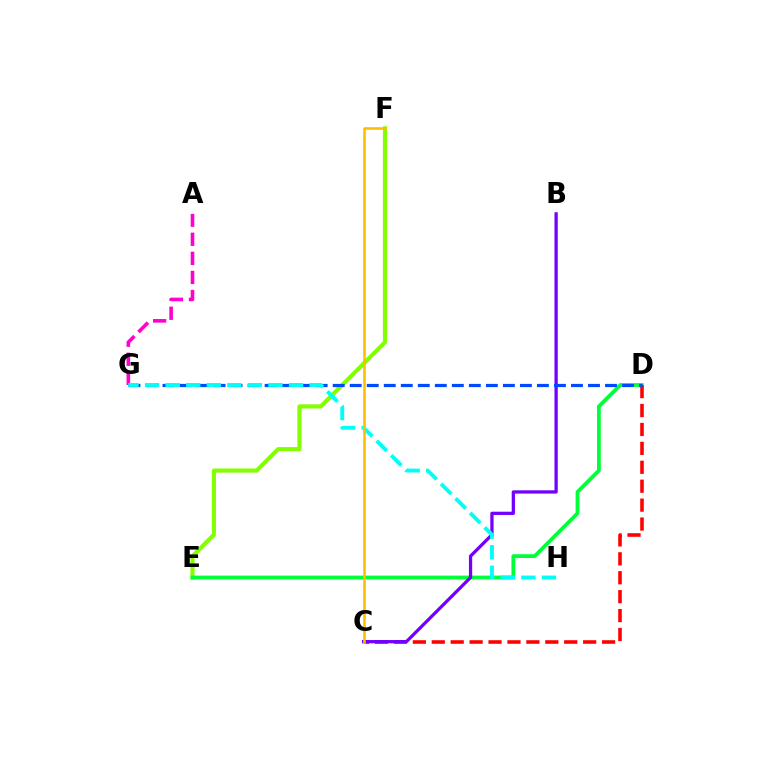{('E', 'F'): [{'color': '#84ff00', 'line_style': 'solid', 'thickness': 2.98}], ('D', 'E'): [{'color': '#00ff39', 'line_style': 'solid', 'thickness': 2.72}], ('C', 'D'): [{'color': '#ff0000', 'line_style': 'dashed', 'thickness': 2.57}], ('B', 'C'): [{'color': '#7200ff', 'line_style': 'solid', 'thickness': 2.35}], ('A', 'G'): [{'color': '#ff00cf', 'line_style': 'dashed', 'thickness': 2.59}], ('D', 'G'): [{'color': '#004bff', 'line_style': 'dashed', 'thickness': 2.31}], ('G', 'H'): [{'color': '#00fff6', 'line_style': 'dashed', 'thickness': 2.79}], ('C', 'F'): [{'color': '#ffbd00', 'line_style': 'solid', 'thickness': 1.87}]}